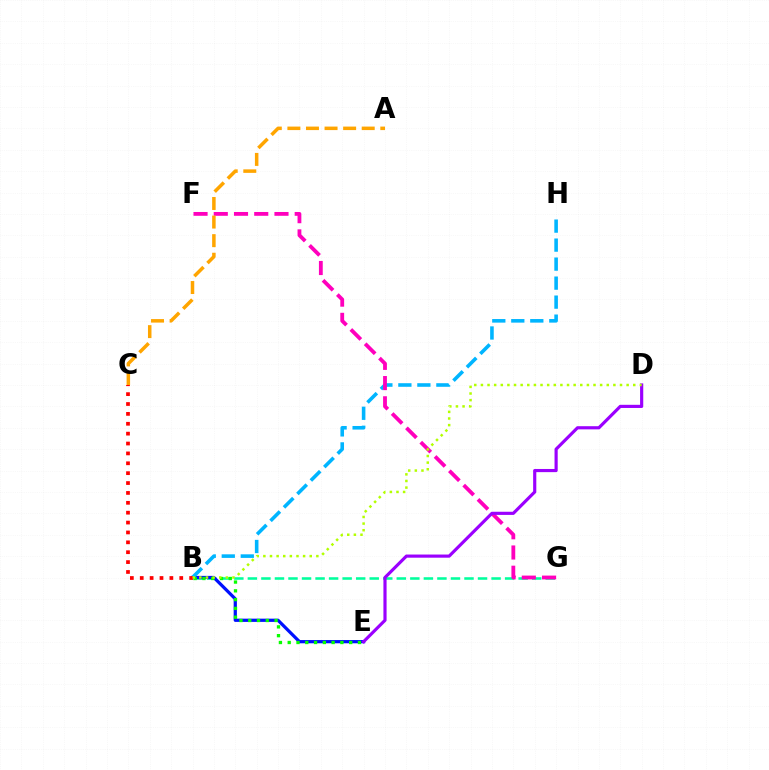{('B', 'G'): [{'color': '#00ff9d', 'line_style': 'dashed', 'thickness': 1.84}], ('B', 'E'): [{'color': '#0010ff', 'line_style': 'solid', 'thickness': 2.33}, {'color': '#08ff00', 'line_style': 'dotted', 'thickness': 2.39}], ('B', 'H'): [{'color': '#00b5ff', 'line_style': 'dashed', 'thickness': 2.58}], ('F', 'G'): [{'color': '#ff00bd', 'line_style': 'dashed', 'thickness': 2.75}], ('A', 'C'): [{'color': '#ffa500', 'line_style': 'dashed', 'thickness': 2.52}], ('B', 'C'): [{'color': '#ff0000', 'line_style': 'dotted', 'thickness': 2.68}], ('D', 'E'): [{'color': '#9b00ff', 'line_style': 'solid', 'thickness': 2.28}], ('B', 'D'): [{'color': '#b3ff00', 'line_style': 'dotted', 'thickness': 1.8}]}